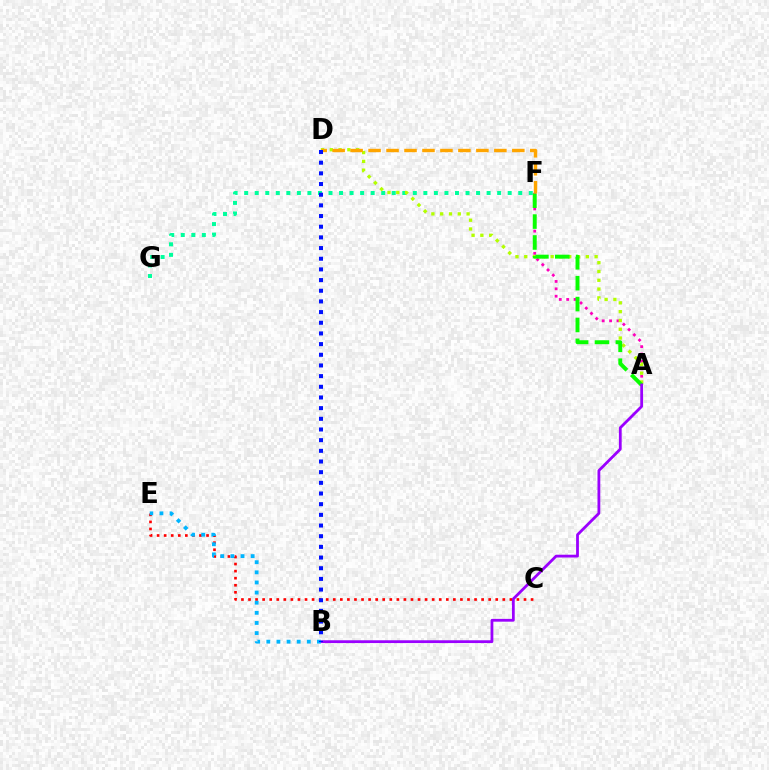{('F', 'G'): [{'color': '#00ff9d', 'line_style': 'dotted', 'thickness': 2.86}], ('A', 'F'): [{'color': '#ff00bd', 'line_style': 'dotted', 'thickness': 2.01}, {'color': '#08ff00', 'line_style': 'dashed', 'thickness': 2.84}], ('C', 'E'): [{'color': '#ff0000', 'line_style': 'dotted', 'thickness': 1.92}], ('A', 'D'): [{'color': '#b3ff00', 'line_style': 'dotted', 'thickness': 2.39}], ('D', 'F'): [{'color': '#ffa500', 'line_style': 'dashed', 'thickness': 2.44}], ('A', 'B'): [{'color': '#9b00ff', 'line_style': 'solid', 'thickness': 2.01}], ('B', 'E'): [{'color': '#00b5ff', 'line_style': 'dotted', 'thickness': 2.75}], ('B', 'D'): [{'color': '#0010ff', 'line_style': 'dotted', 'thickness': 2.9}]}